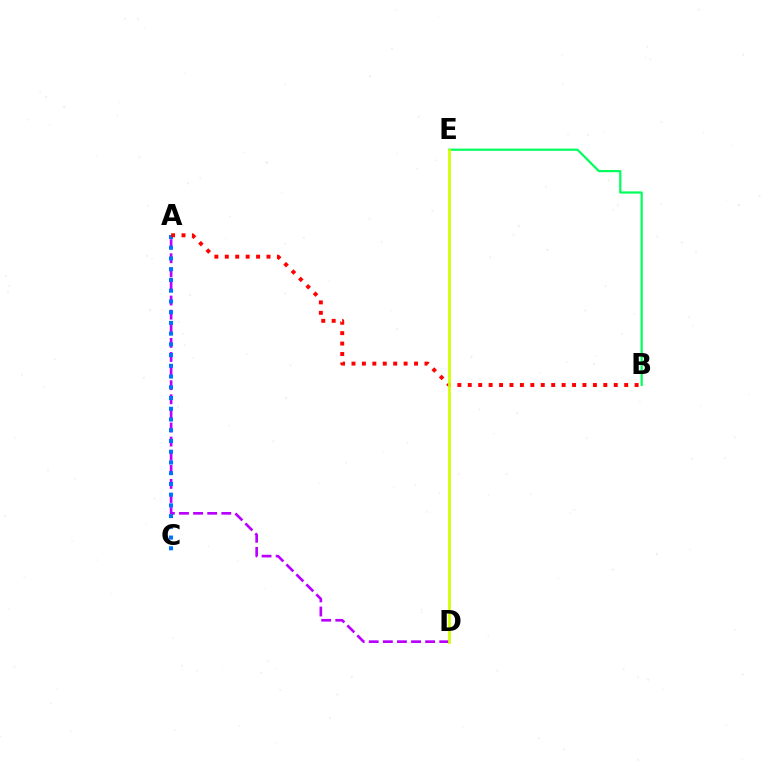{('A', 'D'): [{'color': '#b900ff', 'line_style': 'dashed', 'thickness': 1.92}], ('A', 'C'): [{'color': '#0074ff', 'line_style': 'dotted', 'thickness': 2.92}], ('B', 'E'): [{'color': '#00ff5c', 'line_style': 'solid', 'thickness': 1.59}], ('A', 'B'): [{'color': '#ff0000', 'line_style': 'dotted', 'thickness': 2.83}], ('D', 'E'): [{'color': '#d1ff00', 'line_style': 'solid', 'thickness': 1.96}]}